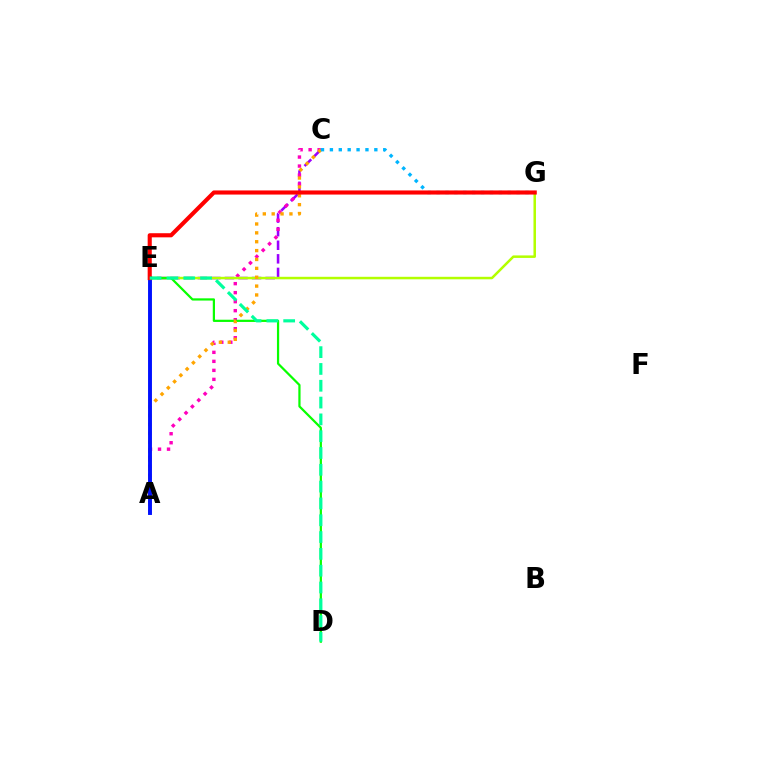{('C', 'E'): [{'color': '#9b00ff', 'line_style': 'dashed', 'thickness': 1.84}], ('A', 'C'): [{'color': '#ff00bd', 'line_style': 'dotted', 'thickness': 2.45}, {'color': '#ffa500', 'line_style': 'dotted', 'thickness': 2.41}], ('E', 'G'): [{'color': '#b3ff00', 'line_style': 'solid', 'thickness': 1.81}, {'color': '#ff0000', 'line_style': 'solid', 'thickness': 2.96}], ('D', 'E'): [{'color': '#08ff00', 'line_style': 'solid', 'thickness': 1.6}, {'color': '#00ff9d', 'line_style': 'dashed', 'thickness': 2.28}], ('A', 'E'): [{'color': '#0010ff', 'line_style': 'solid', 'thickness': 2.81}], ('C', 'G'): [{'color': '#00b5ff', 'line_style': 'dotted', 'thickness': 2.42}]}